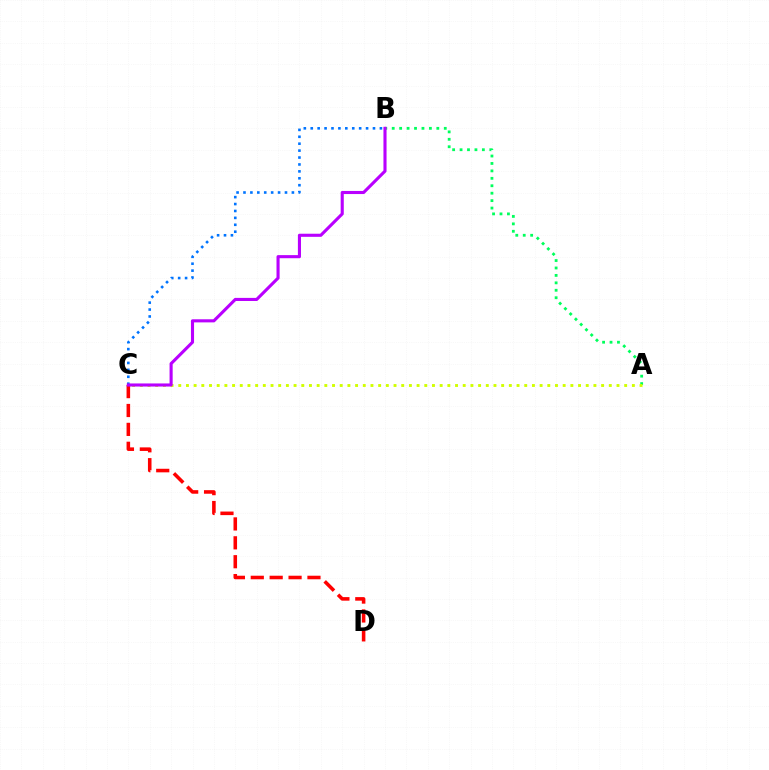{('A', 'B'): [{'color': '#00ff5c', 'line_style': 'dotted', 'thickness': 2.02}], ('A', 'C'): [{'color': '#d1ff00', 'line_style': 'dotted', 'thickness': 2.09}], ('C', 'D'): [{'color': '#ff0000', 'line_style': 'dashed', 'thickness': 2.57}], ('B', 'C'): [{'color': '#0074ff', 'line_style': 'dotted', 'thickness': 1.88}, {'color': '#b900ff', 'line_style': 'solid', 'thickness': 2.23}]}